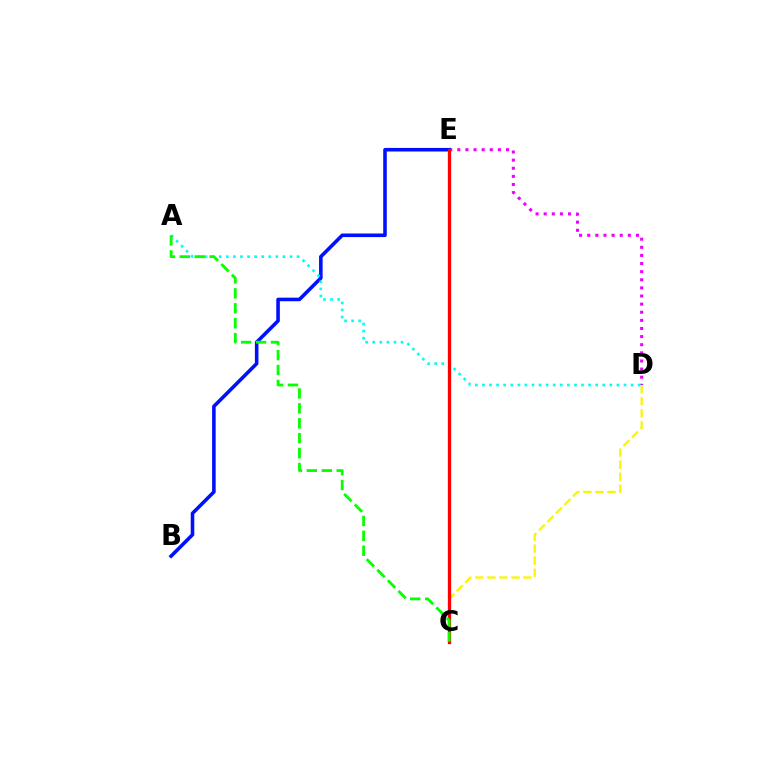{('D', 'E'): [{'color': '#ee00ff', 'line_style': 'dotted', 'thickness': 2.21}], ('B', 'E'): [{'color': '#0010ff', 'line_style': 'solid', 'thickness': 2.58}], ('C', 'D'): [{'color': '#fcf500', 'line_style': 'dashed', 'thickness': 1.64}], ('A', 'D'): [{'color': '#00fff6', 'line_style': 'dotted', 'thickness': 1.92}], ('C', 'E'): [{'color': '#ff0000', 'line_style': 'solid', 'thickness': 2.36}], ('A', 'C'): [{'color': '#08ff00', 'line_style': 'dashed', 'thickness': 2.03}]}